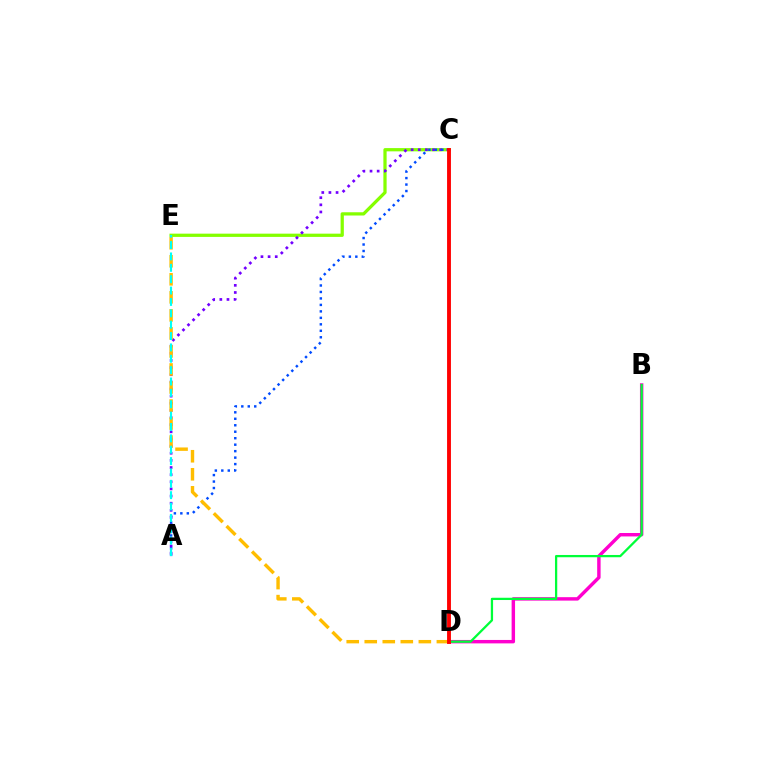{('C', 'E'): [{'color': '#84ff00', 'line_style': 'solid', 'thickness': 2.34}], ('A', 'C'): [{'color': '#7200ff', 'line_style': 'dotted', 'thickness': 1.94}, {'color': '#004bff', 'line_style': 'dotted', 'thickness': 1.76}], ('D', 'E'): [{'color': '#ffbd00', 'line_style': 'dashed', 'thickness': 2.45}], ('B', 'D'): [{'color': '#ff00cf', 'line_style': 'solid', 'thickness': 2.47}, {'color': '#00ff39', 'line_style': 'solid', 'thickness': 1.63}], ('A', 'E'): [{'color': '#00fff6', 'line_style': 'dashed', 'thickness': 1.54}], ('C', 'D'): [{'color': '#ff0000', 'line_style': 'solid', 'thickness': 2.78}]}